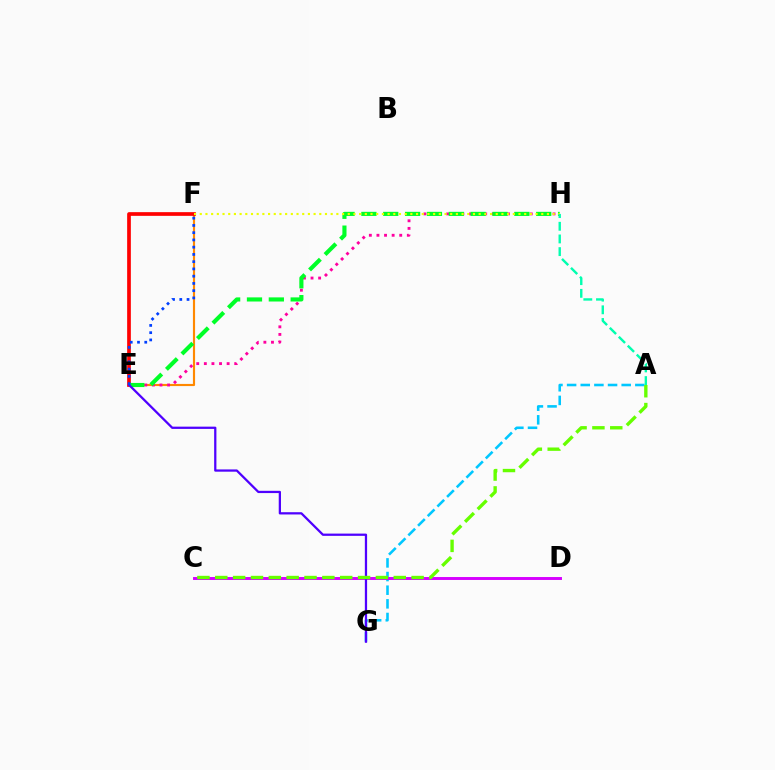{('E', 'F'): [{'color': '#ff8800', 'line_style': 'solid', 'thickness': 1.55}, {'color': '#ff0000', 'line_style': 'solid', 'thickness': 2.66}, {'color': '#003fff', 'line_style': 'dotted', 'thickness': 1.97}], ('E', 'H'): [{'color': '#ff00a0', 'line_style': 'dotted', 'thickness': 2.06}, {'color': '#00ff27', 'line_style': 'dashed', 'thickness': 2.97}], ('A', 'G'): [{'color': '#00c7ff', 'line_style': 'dashed', 'thickness': 1.85}], ('C', 'D'): [{'color': '#d600ff', 'line_style': 'solid', 'thickness': 2.11}], ('F', 'H'): [{'color': '#eeff00', 'line_style': 'dotted', 'thickness': 1.55}], ('E', 'G'): [{'color': '#4f00ff', 'line_style': 'solid', 'thickness': 1.63}], ('A', 'C'): [{'color': '#66ff00', 'line_style': 'dashed', 'thickness': 2.42}], ('A', 'H'): [{'color': '#00ffaf', 'line_style': 'dashed', 'thickness': 1.72}]}